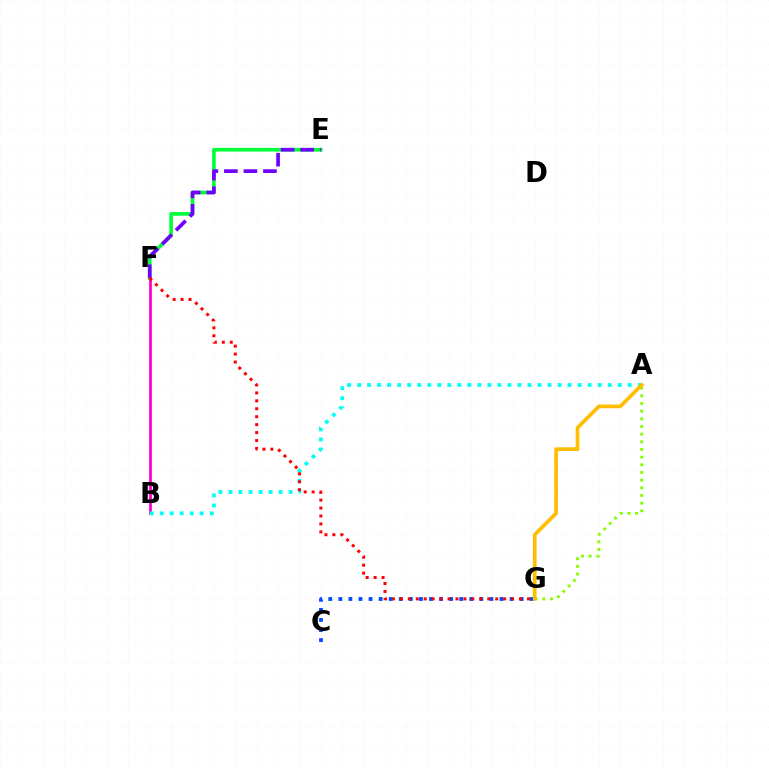{('E', 'F'): [{'color': '#00ff39', 'line_style': 'solid', 'thickness': 2.63}, {'color': '#7200ff', 'line_style': 'dashed', 'thickness': 2.65}], ('A', 'G'): [{'color': '#84ff00', 'line_style': 'dotted', 'thickness': 2.08}, {'color': '#ffbd00', 'line_style': 'solid', 'thickness': 2.66}], ('B', 'F'): [{'color': '#ff00cf', 'line_style': 'solid', 'thickness': 1.99}], ('C', 'G'): [{'color': '#004bff', 'line_style': 'dotted', 'thickness': 2.74}], ('A', 'B'): [{'color': '#00fff6', 'line_style': 'dotted', 'thickness': 2.72}], ('F', 'G'): [{'color': '#ff0000', 'line_style': 'dotted', 'thickness': 2.16}]}